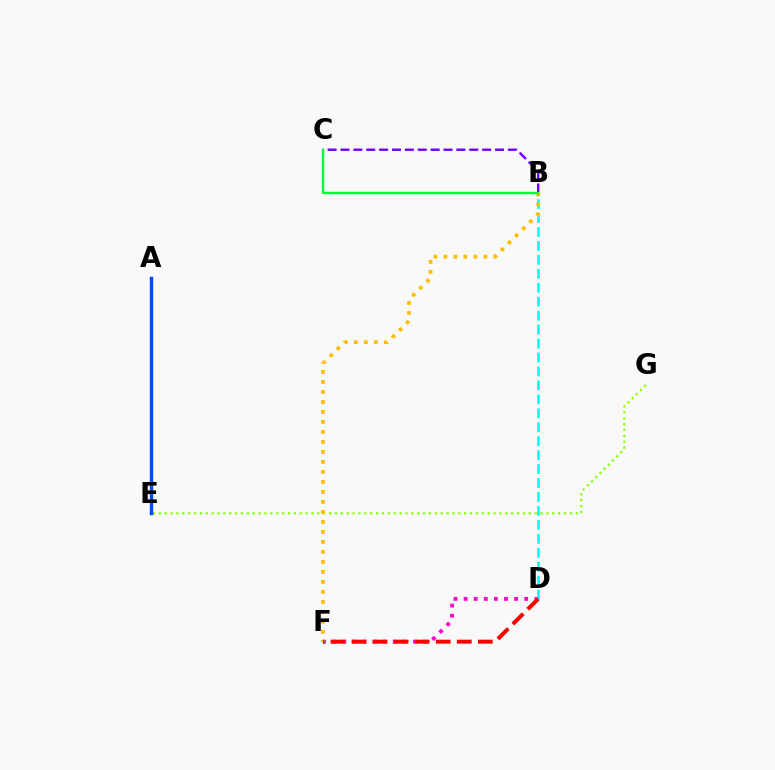{('E', 'G'): [{'color': '#84ff00', 'line_style': 'dotted', 'thickness': 1.6}], ('B', 'C'): [{'color': '#7200ff', 'line_style': 'dashed', 'thickness': 1.75}, {'color': '#00ff39', 'line_style': 'solid', 'thickness': 1.72}], ('D', 'F'): [{'color': '#ff00cf', 'line_style': 'dotted', 'thickness': 2.74}, {'color': '#ff0000', 'line_style': 'dashed', 'thickness': 2.86}], ('B', 'D'): [{'color': '#00fff6', 'line_style': 'dashed', 'thickness': 1.89}], ('B', 'F'): [{'color': '#ffbd00', 'line_style': 'dotted', 'thickness': 2.72}], ('A', 'E'): [{'color': '#004bff', 'line_style': 'solid', 'thickness': 2.47}]}